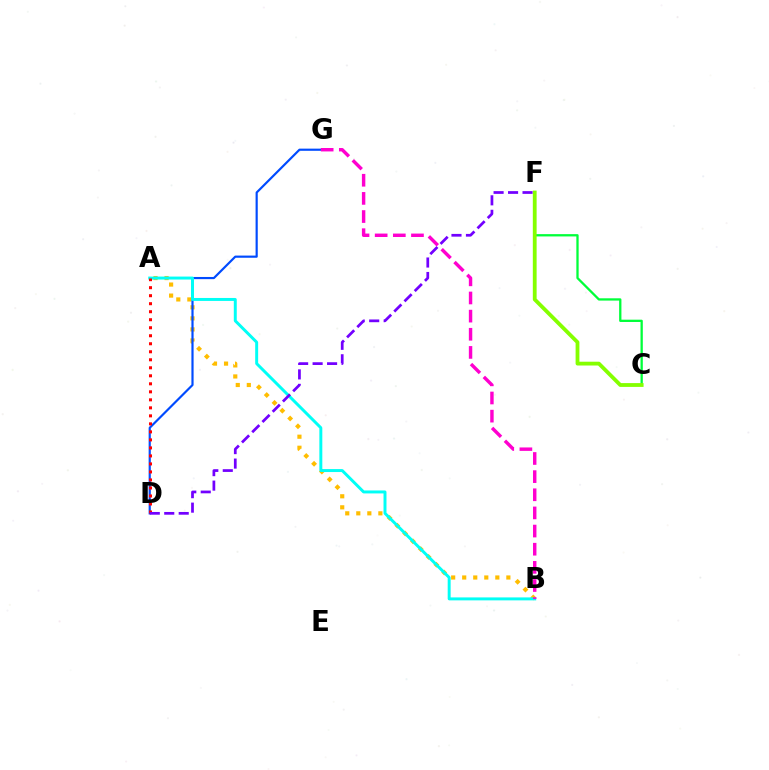{('A', 'B'): [{'color': '#ffbd00', 'line_style': 'dotted', 'thickness': 3.0}, {'color': '#00fff6', 'line_style': 'solid', 'thickness': 2.13}], ('C', 'F'): [{'color': '#00ff39', 'line_style': 'solid', 'thickness': 1.65}, {'color': '#84ff00', 'line_style': 'solid', 'thickness': 2.74}], ('D', 'G'): [{'color': '#004bff', 'line_style': 'solid', 'thickness': 1.57}], ('A', 'D'): [{'color': '#ff0000', 'line_style': 'dotted', 'thickness': 2.18}], ('B', 'G'): [{'color': '#ff00cf', 'line_style': 'dashed', 'thickness': 2.47}], ('D', 'F'): [{'color': '#7200ff', 'line_style': 'dashed', 'thickness': 1.97}]}